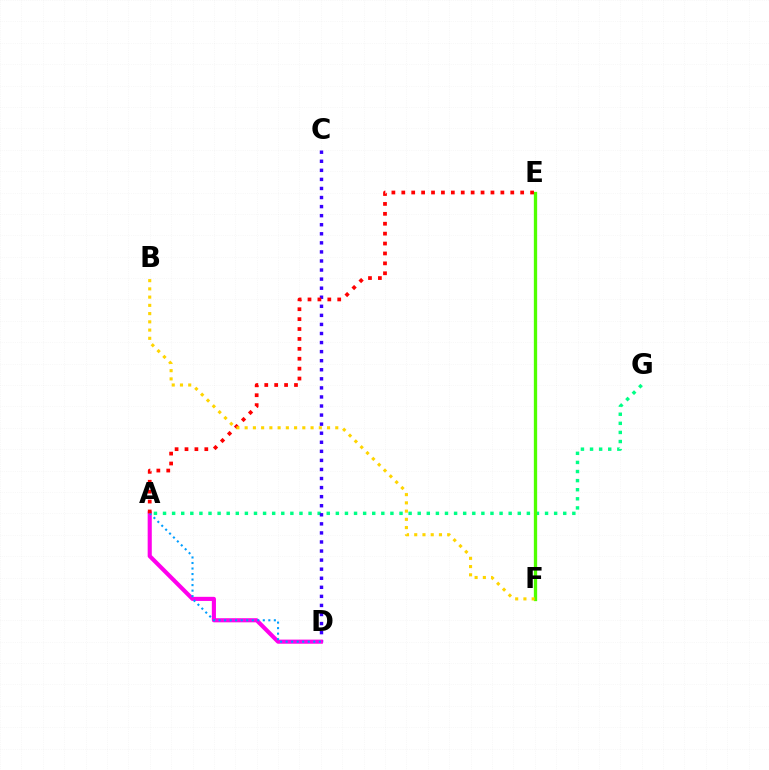{('A', 'G'): [{'color': '#00ff86', 'line_style': 'dotted', 'thickness': 2.47}], ('E', 'F'): [{'color': '#4fff00', 'line_style': 'solid', 'thickness': 2.38}], ('C', 'D'): [{'color': '#3700ff', 'line_style': 'dotted', 'thickness': 2.46}], ('A', 'D'): [{'color': '#ff00ed', 'line_style': 'solid', 'thickness': 2.96}, {'color': '#009eff', 'line_style': 'dotted', 'thickness': 1.5}], ('A', 'E'): [{'color': '#ff0000', 'line_style': 'dotted', 'thickness': 2.69}], ('B', 'F'): [{'color': '#ffd500', 'line_style': 'dotted', 'thickness': 2.24}]}